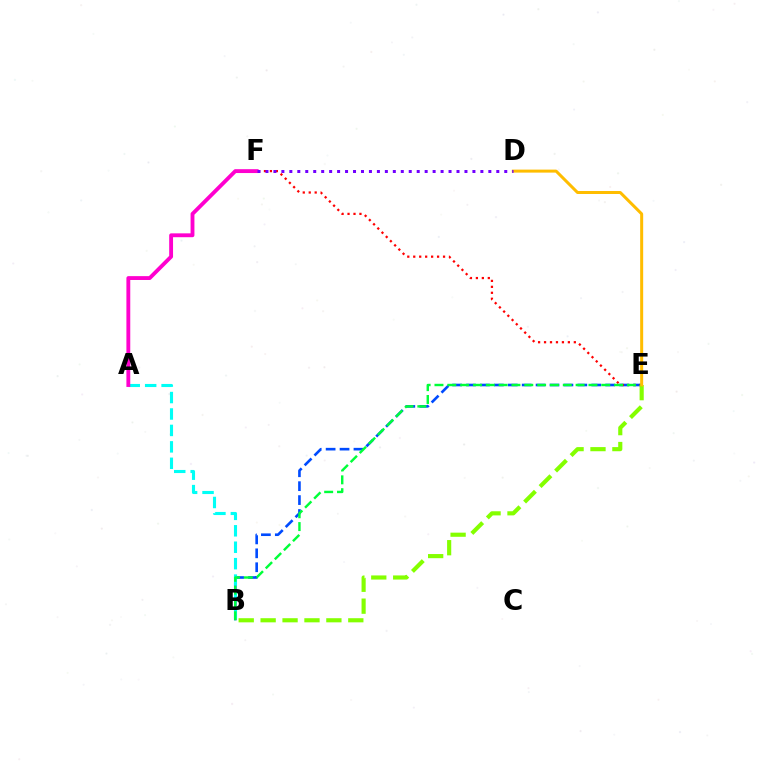{('B', 'E'): [{'color': '#004bff', 'line_style': 'dashed', 'thickness': 1.89}, {'color': '#84ff00', 'line_style': 'dashed', 'thickness': 2.98}, {'color': '#00ff39', 'line_style': 'dashed', 'thickness': 1.74}], ('A', 'B'): [{'color': '#00fff6', 'line_style': 'dashed', 'thickness': 2.23}], ('E', 'F'): [{'color': '#ff0000', 'line_style': 'dotted', 'thickness': 1.62}], ('D', 'E'): [{'color': '#ffbd00', 'line_style': 'solid', 'thickness': 2.16}], ('A', 'F'): [{'color': '#ff00cf', 'line_style': 'solid', 'thickness': 2.78}], ('D', 'F'): [{'color': '#7200ff', 'line_style': 'dotted', 'thickness': 2.16}]}